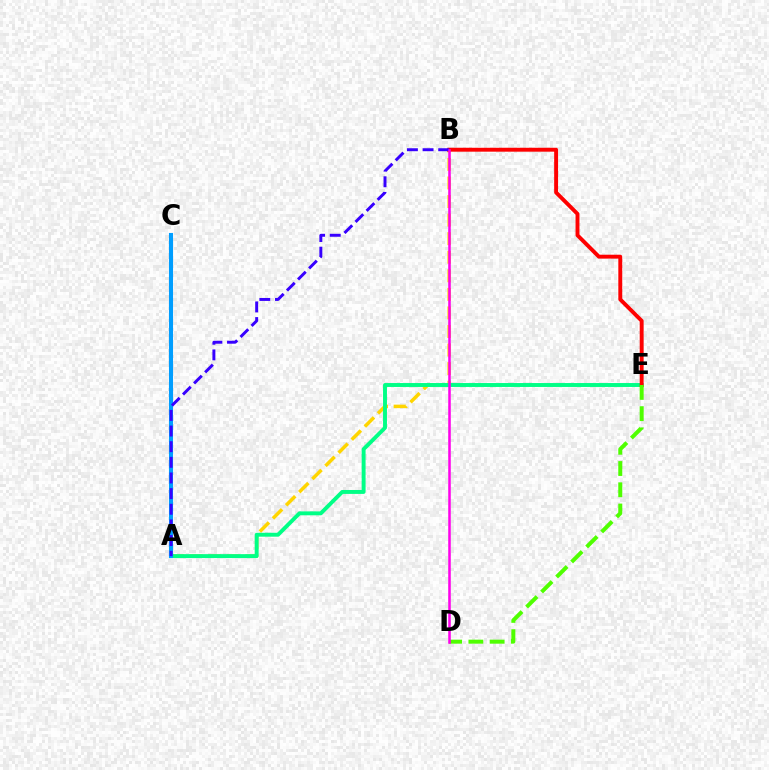{('A', 'B'): [{'color': '#ffd500', 'line_style': 'dashed', 'thickness': 2.52}, {'color': '#3700ff', 'line_style': 'dashed', 'thickness': 2.13}], ('A', 'E'): [{'color': '#00ff86', 'line_style': 'solid', 'thickness': 2.83}], ('A', 'C'): [{'color': '#009eff', 'line_style': 'solid', 'thickness': 2.94}], ('B', 'E'): [{'color': '#ff0000', 'line_style': 'solid', 'thickness': 2.81}], ('D', 'E'): [{'color': '#4fff00', 'line_style': 'dashed', 'thickness': 2.89}], ('B', 'D'): [{'color': '#ff00ed', 'line_style': 'solid', 'thickness': 1.83}]}